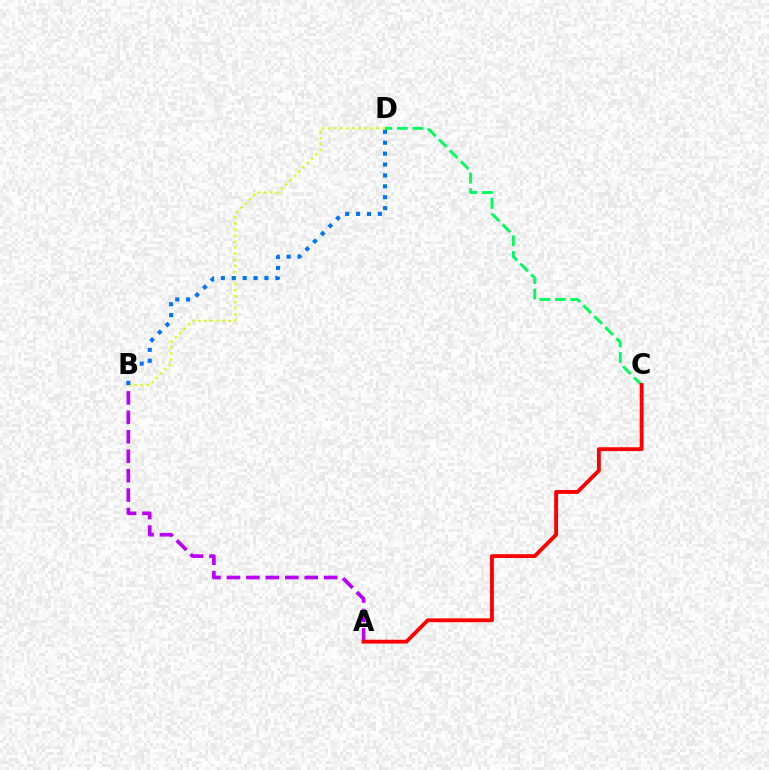{('A', 'B'): [{'color': '#b900ff', 'line_style': 'dashed', 'thickness': 2.64}], ('C', 'D'): [{'color': '#00ff5c', 'line_style': 'dashed', 'thickness': 2.1}], ('B', 'D'): [{'color': '#d1ff00', 'line_style': 'dotted', 'thickness': 1.65}, {'color': '#0074ff', 'line_style': 'dotted', 'thickness': 2.96}], ('A', 'C'): [{'color': '#ff0000', 'line_style': 'solid', 'thickness': 2.77}]}